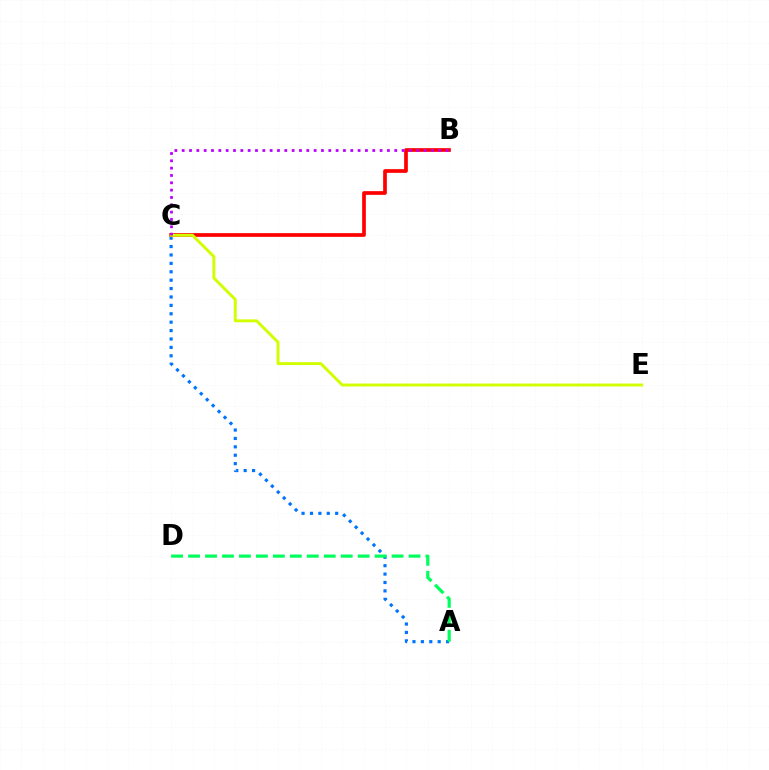{('A', 'C'): [{'color': '#0074ff', 'line_style': 'dotted', 'thickness': 2.28}], ('A', 'D'): [{'color': '#00ff5c', 'line_style': 'dashed', 'thickness': 2.3}], ('B', 'C'): [{'color': '#ff0000', 'line_style': 'solid', 'thickness': 2.66}, {'color': '#b900ff', 'line_style': 'dotted', 'thickness': 1.99}], ('C', 'E'): [{'color': '#d1ff00', 'line_style': 'solid', 'thickness': 2.11}]}